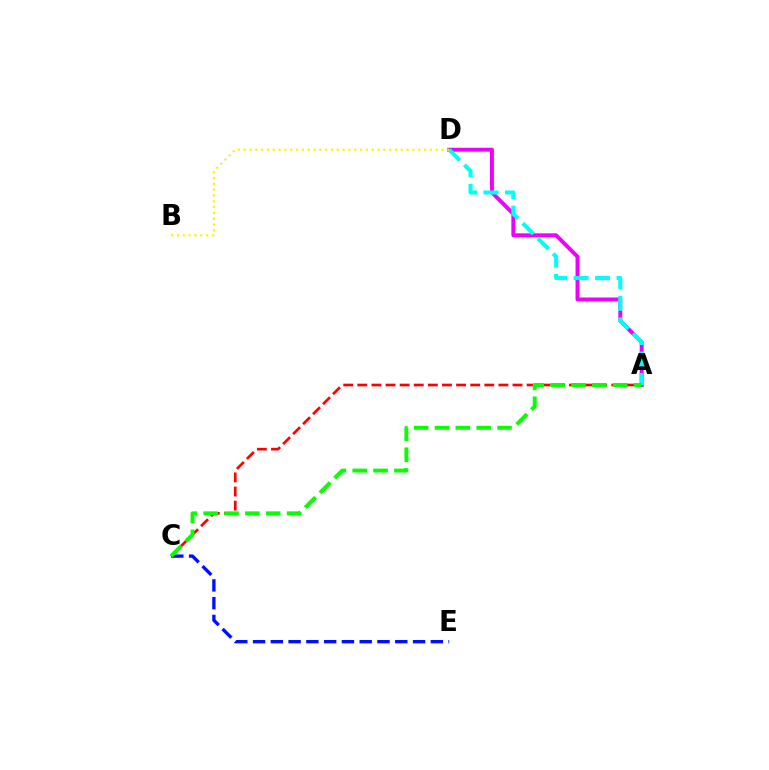{('C', 'E'): [{'color': '#0010ff', 'line_style': 'dashed', 'thickness': 2.42}], ('A', 'C'): [{'color': '#ff0000', 'line_style': 'dashed', 'thickness': 1.92}, {'color': '#08ff00', 'line_style': 'dashed', 'thickness': 2.83}], ('A', 'D'): [{'color': '#ee00ff', 'line_style': 'solid', 'thickness': 2.82}, {'color': '#00fff6', 'line_style': 'dashed', 'thickness': 2.92}], ('B', 'D'): [{'color': '#fcf500', 'line_style': 'dotted', 'thickness': 1.58}]}